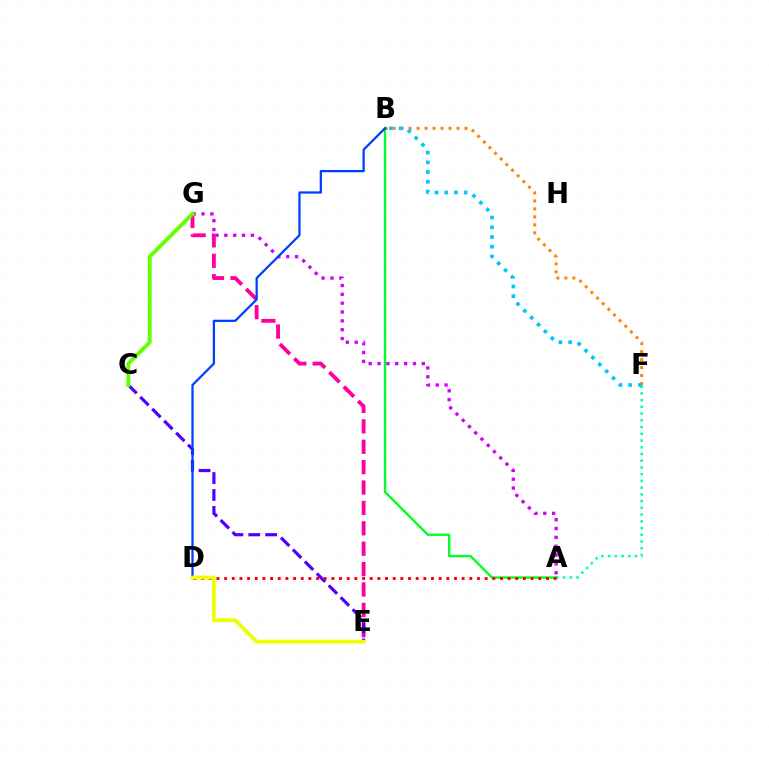{('E', 'G'): [{'color': '#ff00a0', 'line_style': 'dashed', 'thickness': 2.77}], ('A', 'F'): [{'color': '#00ffaf', 'line_style': 'dotted', 'thickness': 1.83}], ('C', 'E'): [{'color': '#4f00ff', 'line_style': 'dashed', 'thickness': 2.3}], ('A', 'G'): [{'color': '#d600ff', 'line_style': 'dotted', 'thickness': 2.4}], ('B', 'F'): [{'color': '#ff8800', 'line_style': 'dotted', 'thickness': 2.17}, {'color': '#00c7ff', 'line_style': 'dotted', 'thickness': 2.64}], ('A', 'B'): [{'color': '#00ff27', 'line_style': 'solid', 'thickness': 1.7}], ('C', 'G'): [{'color': '#66ff00', 'line_style': 'solid', 'thickness': 2.79}], ('A', 'D'): [{'color': '#ff0000', 'line_style': 'dotted', 'thickness': 2.08}], ('B', 'D'): [{'color': '#003fff', 'line_style': 'solid', 'thickness': 1.62}], ('D', 'E'): [{'color': '#eeff00', 'line_style': 'solid', 'thickness': 2.7}]}